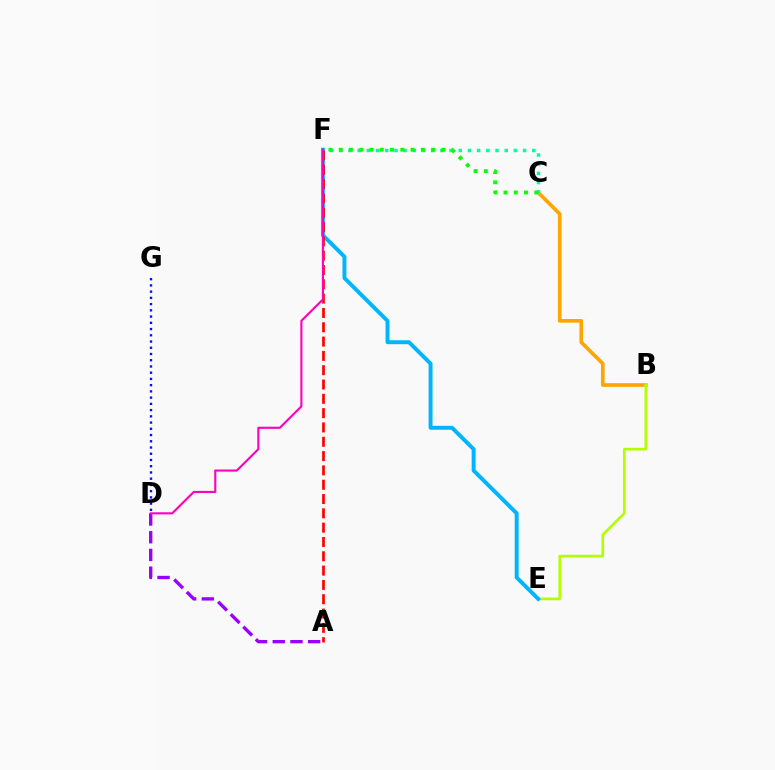{('B', 'C'): [{'color': '#ffa500', 'line_style': 'solid', 'thickness': 2.63}], ('C', 'F'): [{'color': '#00ff9d', 'line_style': 'dotted', 'thickness': 2.5}, {'color': '#08ff00', 'line_style': 'dotted', 'thickness': 2.79}], ('A', 'D'): [{'color': '#9b00ff', 'line_style': 'dashed', 'thickness': 2.41}], ('B', 'E'): [{'color': '#b3ff00', 'line_style': 'solid', 'thickness': 1.93}], ('E', 'F'): [{'color': '#00b5ff', 'line_style': 'solid', 'thickness': 2.83}], ('A', 'F'): [{'color': '#ff0000', 'line_style': 'dashed', 'thickness': 1.94}], ('D', 'G'): [{'color': '#0010ff', 'line_style': 'dotted', 'thickness': 1.69}], ('D', 'F'): [{'color': '#ff00bd', 'line_style': 'solid', 'thickness': 1.52}]}